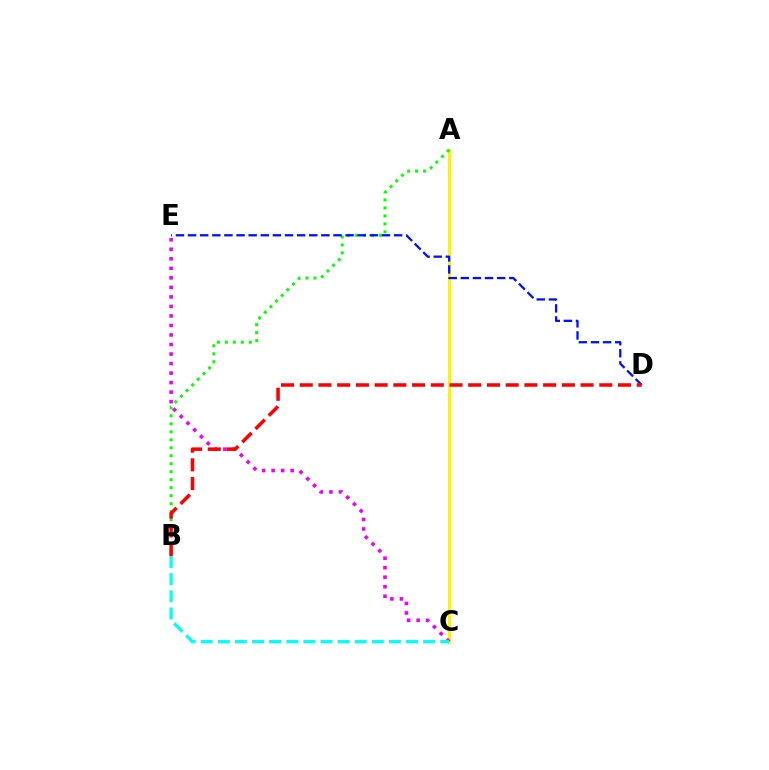{('A', 'C'): [{'color': '#fcf500', 'line_style': 'solid', 'thickness': 2.17}], ('A', 'B'): [{'color': '#08ff00', 'line_style': 'dotted', 'thickness': 2.17}], ('D', 'E'): [{'color': '#0010ff', 'line_style': 'dashed', 'thickness': 1.65}], ('C', 'E'): [{'color': '#ee00ff', 'line_style': 'dotted', 'thickness': 2.59}], ('B', 'C'): [{'color': '#00fff6', 'line_style': 'dashed', 'thickness': 2.32}], ('B', 'D'): [{'color': '#ff0000', 'line_style': 'dashed', 'thickness': 2.54}]}